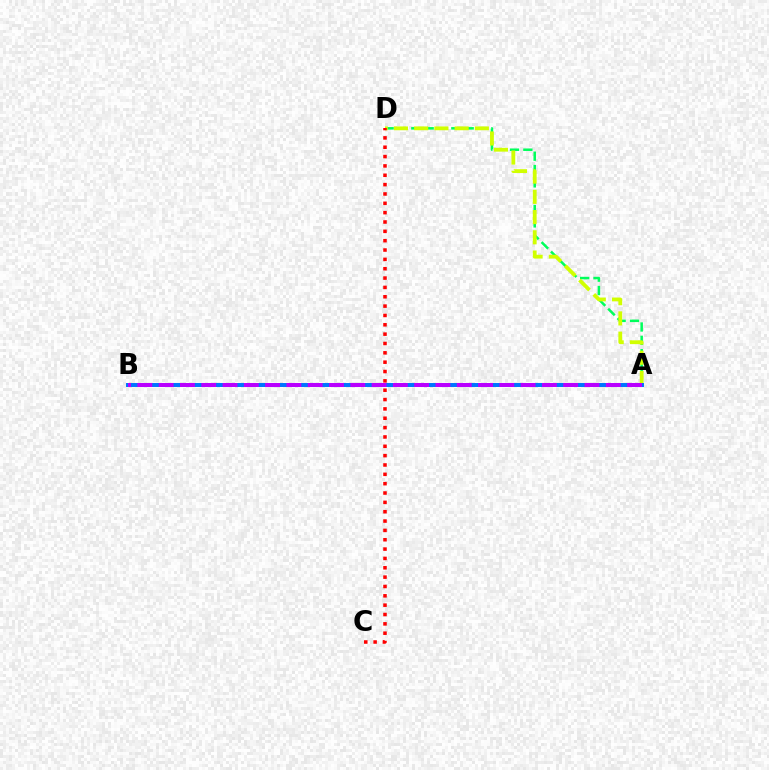{('A', 'D'): [{'color': '#00ff5c', 'line_style': 'dashed', 'thickness': 1.81}, {'color': '#d1ff00', 'line_style': 'dashed', 'thickness': 2.75}], ('A', 'B'): [{'color': '#0074ff', 'line_style': 'solid', 'thickness': 2.86}, {'color': '#b900ff', 'line_style': 'dashed', 'thickness': 2.89}], ('C', 'D'): [{'color': '#ff0000', 'line_style': 'dotted', 'thickness': 2.54}]}